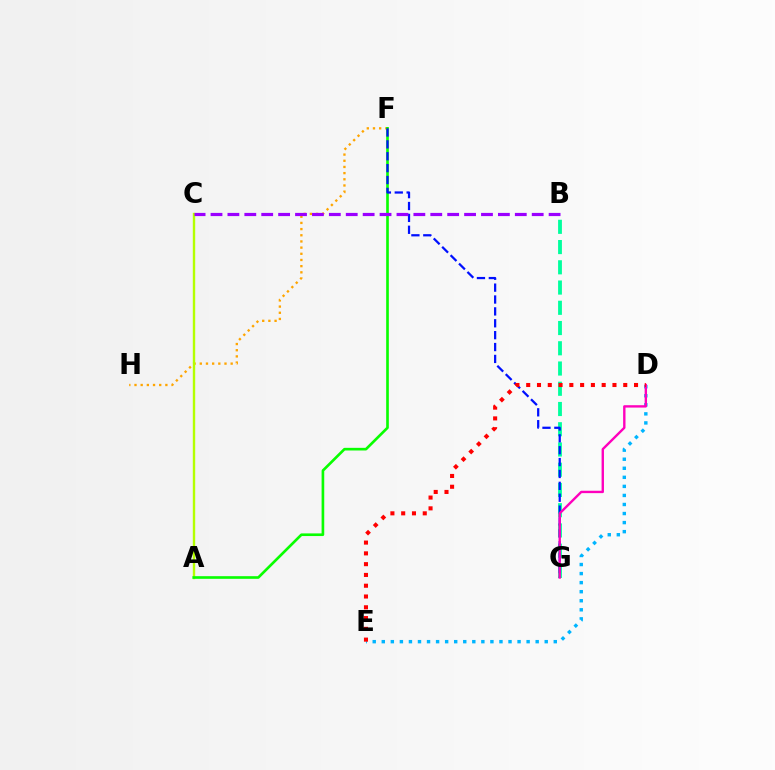{('B', 'G'): [{'color': '#00ff9d', 'line_style': 'dashed', 'thickness': 2.75}], ('F', 'H'): [{'color': '#ffa500', 'line_style': 'dotted', 'thickness': 1.68}], ('A', 'C'): [{'color': '#b3ff00', 'line_style': 'solid', 'thickness': 1.72}], ('D', 'E'): [{'color': '#00b5ff', 'line_style': 'dotted', 'thickness': 2.46}, {'color': '#ff0000', 'line_style': 'dotted', 'thickness': 2.93}], ('A', 'F'): [{'color': '#08ff00', 'line_style': 'solid', 'thickness': 1.91}], ('F', 'G'): [{'color': '#0010ff', 'line_style': 'dashed', 'thickness': 1.61}], ('D', 'G'): [{'color': '#ff00bd', 'line_style': 'solid', 'thickness': 1.71}], ('B', 'C'): [{'color': '#9b00ff', 'line_style': 'dashed', 'thickness': 2.3}]}